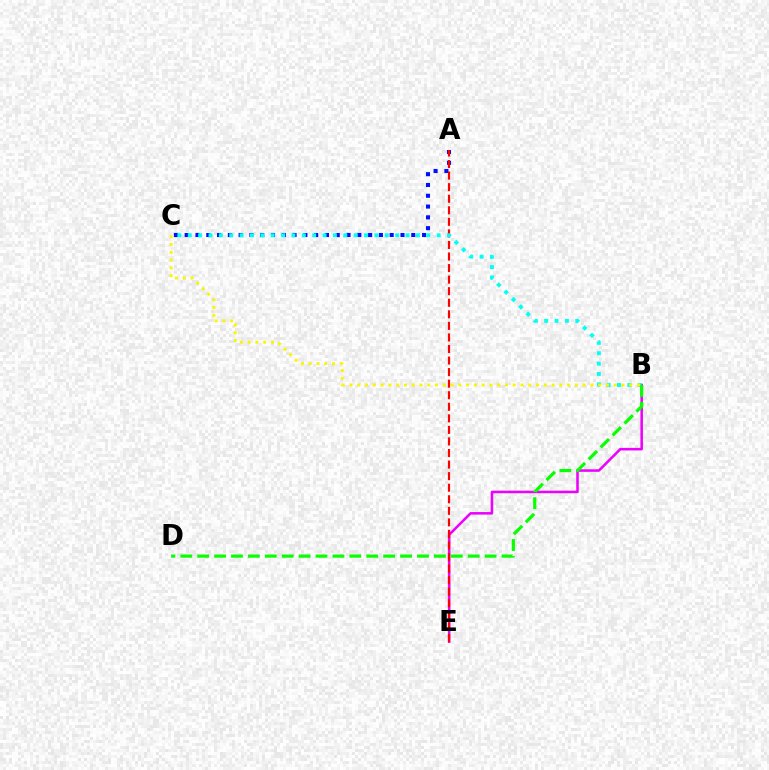{('A', 'C'): [{'color': '#0010ff', 'line_style': 'dotted', 'thickness': 2.93}], ('B', 'E'): [{'color': '#ee00ff', 'line_style': 'solid', 'thickness': 1.83}], ('A', 'E'): [{'color': '#ff0000', 'line_style': 'dashed', 'thickness': 1.57}], ('B', 'C'): [{'color': '#00fff6', 'line_style': 'dotted', 'thickness': 2.82}, {'color': '#fcf500', 'line_style': 'dotted', 'thickness': 2.11}], ('B', 'D'): [{'color': '#08ff00', 'line_style': 'dashed', 'thickness': 2.3}]}